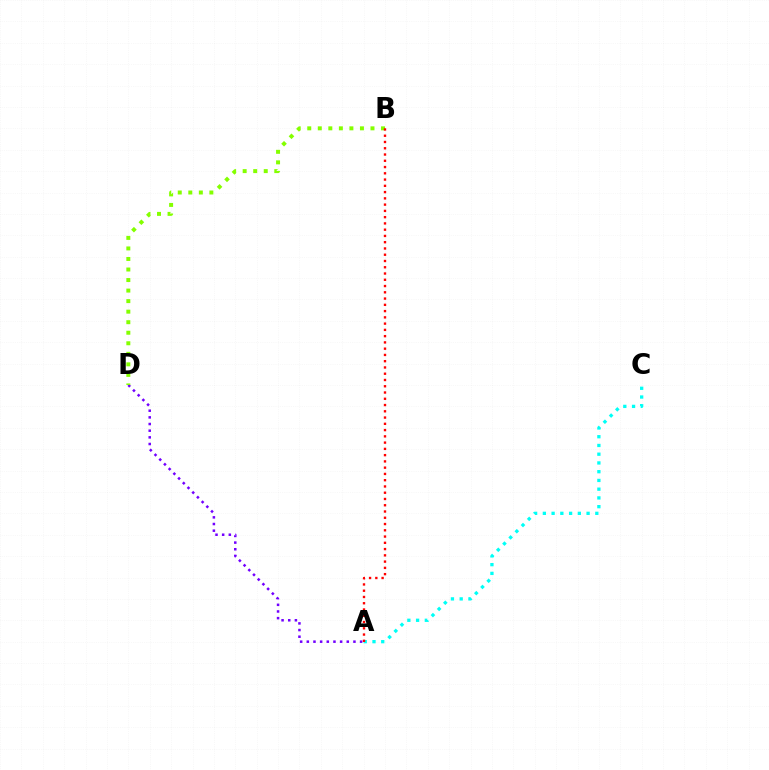{('A', 'D'): [{'color': '#7200ff', 'line_style': 'dotted', 'thickness': 1.81}], ('B', 'D'): [{'color': '#84ff00', 'line_style': 'dotted', 'thickness': 2.86}], ('A', 'C'): [{'color': '#00fff6', 'line_style': 'dotted', 'thickness': 2.38}], ('A', 'B'): [{'color': '#ff0000', 'line_style': 'dotted', 'thickness': 1.7}]}